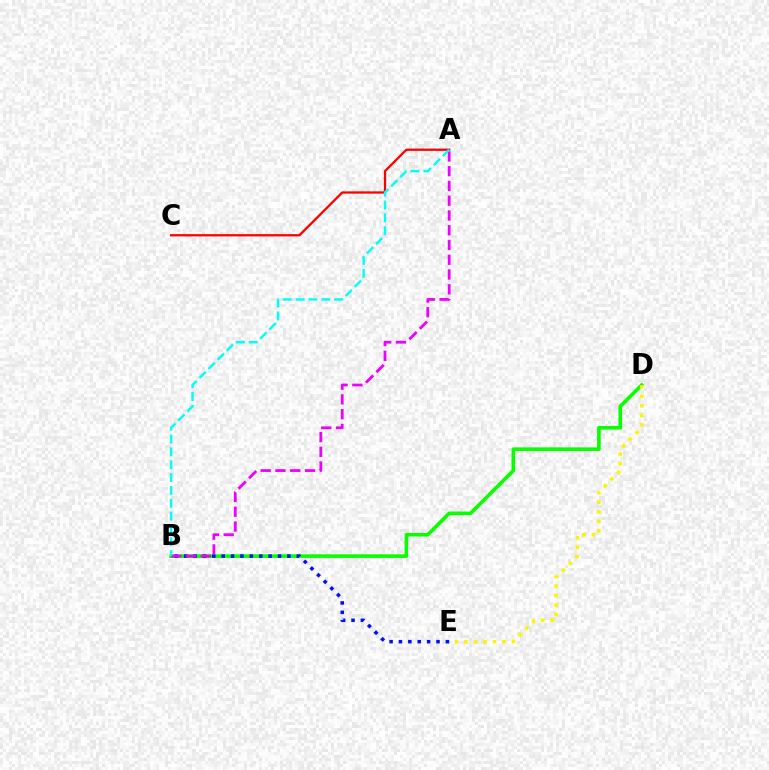{('A', 'C'): [{'color': '#ff0000', 'line_style': 'solid', 'thickness': 1.64}], ('B', 'D'): [{'color': '#08ff00', 'line_style': 'solid', 'thickness': 2.6}], ('B', 'E'): [{'color': '#0010ff', 'line_style': 'dotted', 'thickness': 2.55}], ('D', 'E'): [{'color': '#fcf500', 'line_style': 'dotted', 'thickness': 2.58}], ('A', 'B'): [{'color': '#ee00ff', 'line_style': 'dashed', 'thickness': 2.01}, {'color': '#00fff6', 'line_style': 'dashed', 'thickness': 1.75}]}